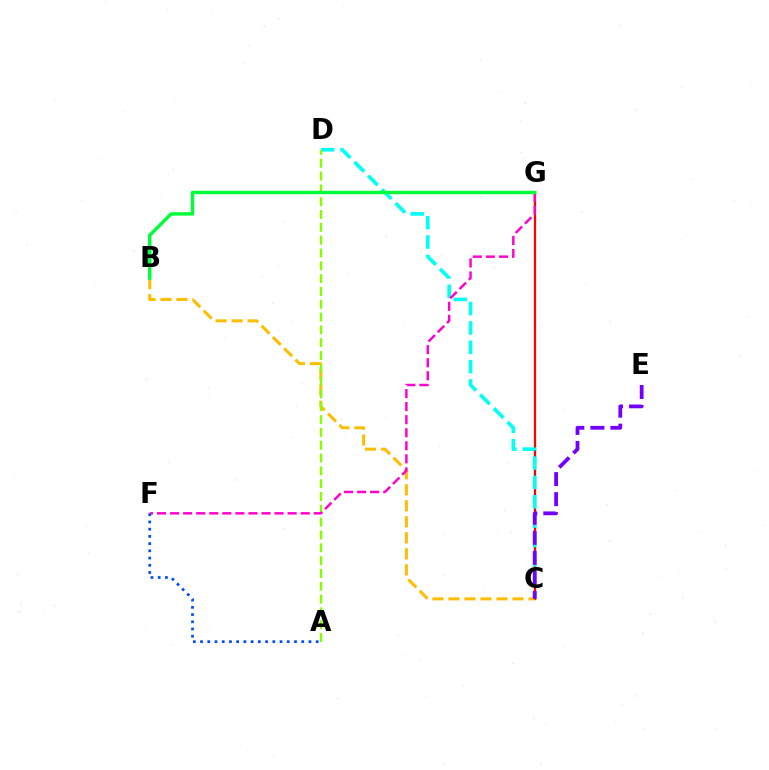{('C', 'G'): [{'color': '#ff0000', 'line_style': 'solid', 'thickness': 1.62}], ('C', 'D'): [{'color': '#00fff6', 'line_style': 'dashed', 'thickness': 2.63}], ('B', 'C'): [{'color': '#ffbd00', 'line_style': 'dashed', 'thickness': 2.17}], ('A', 'D'): [{'color': '#84ff00', 'line_style': 'dashed', 'thickness': 1.74}], ('F', 'G'): [{'color': '#ff00cf', 'line_style': 'dashed', 'thickness': 1.77}], ('A', 'F'): [{'color': '#004bff', 'line_style': 'dotted', 'thickness': 1.96}], ('C', 'E'): [{'color': '#7200ff', 'line_style': 'dashed', 'thickness': 2.72}], ('B', 'G'): [{'color': '#00ff39', 'line_style': 'solid', 'thickness': 2.47}]}